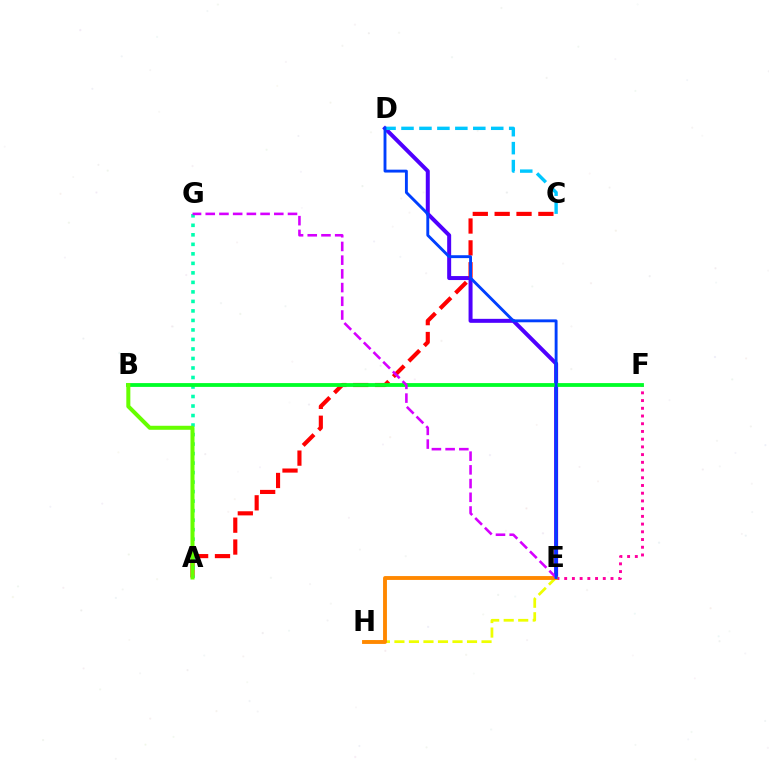{('D', 'E'): [{'color': '#4f00ff', 'line_style': 'solid', 'thickness': 2.87}, {'color': '#003fff', 'line_style': 'solid', 'thickness': 2.08}], ('C', 'D'): [{'color': '#00c7ff', 'line_style': 'dashed', 'thickness': 2.44}], ('E', 'F'): [{'color': '#ff00a0', 'line_style': 'dotted', 'thickness': 2.1}], ('E', 'H'): [{'color': '#eeff00', 'line_style': 'dashed', 'thickness': 1.97}, {'color': '#ff8800', 'line_style': 'solid', 'thickness': 2.79}], ('A', 'C'): [{'color': '#ff0000', 'line_style': 'dashed', 'thickness': 2.97}], ('A', 'G'): [{'color': '#00ffaf', 'line_style': 'dotted', 'thickness': 2.58}], ('B', 'F'): [{'color': '#00ff27', 'line_style': 'solid', 'thickness': 2.74}], ('E', 'G'): [{'color': '#d600ff', 'line_style': 'dashed', 'thickness': 1.86}], ('A', 'B'): [{'color': '#66ff00', 'line_style': 'solid', 'thickness': 2.89}]}